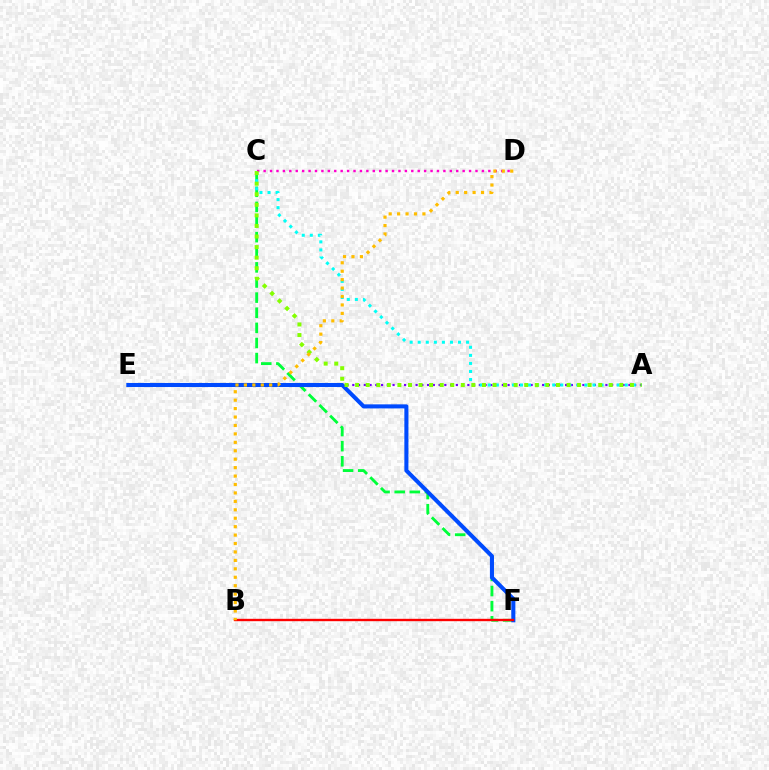{('A', 'E'): [{'color': '#7200ff', 'line_style': 'dotted', 'thickness': 1.56}], ('C', 'F'): [{'color': '#00ff39', 'line_style': 'dashed', 'thickness': 2.05}], ('E', 'F'): [{'color': '#004bff', 'line_style': 'solid', 'thickness': 2.93}], ('B', 'F'): [{'color': '#ff0000', 'line_style': 'solid', 'thickness': 1.71}], ('A', 'C'): [{'color': '#00fff6', 'line_style': 'dotted', 'thickness': 2.19}, {'color': '#84ff00', 'line_style': 'dotted', 'thickness': 2.87}], ('C', 'D'): [{'color': '#ff00cf', 'line_style': 'dotted', 'thickness': 1.74}], ('B', 'D'): [{'color': '#ffbd00', 'line_style': 'dotted', 'thickness': 2.29}]}